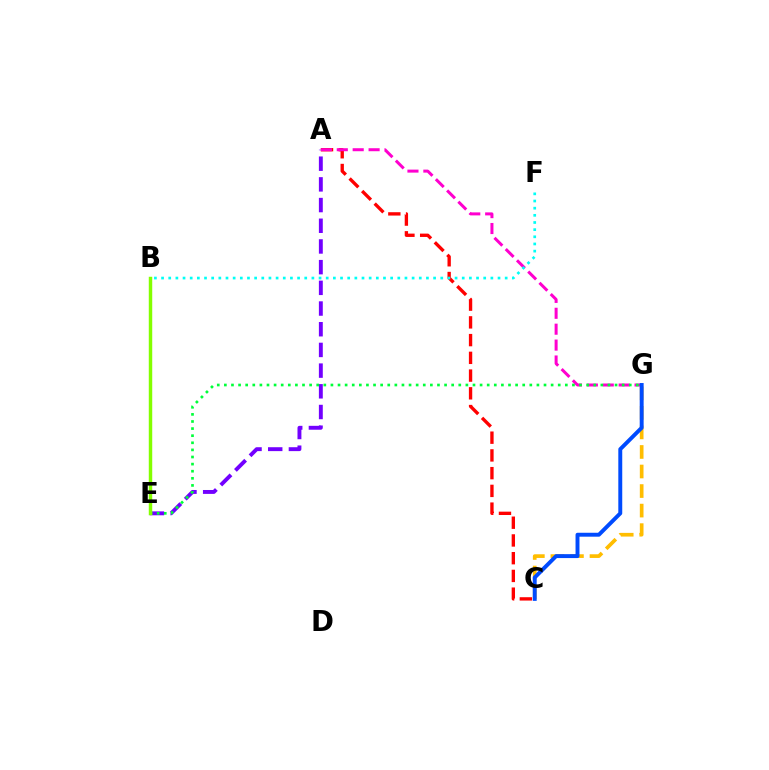{('A', 'C'): [{'color': '#ff0000', 'line_style': 'dashed', 'thickness': 2.41}], ('A', 'E'): [{'color': '#7200ff', 'line_style': 'dashed', 'thickness': 2.81}], ('A', 'G'): [{'color': '#ff00cf', 'line_style': 'dashed', 'thickness': 2.16}], ('C', 'G'): [{'color': '#ffbd00', 'line_style': 'dashed', 'thickness': 2.65}, {'color': '#004bff', 'line_style': 'solid', 'thickness': 2.83}], ('E', 'G'): [{'color': '#00ff39', 'line_style': 'dotted', 'thickness': 1.93}], ('B', 'E'): [{'color': '#84ff00', 'line_style': 'solid', 'thickness': 2.48}], ('B', 'F'): [{'color': '#00fff6', 'line_style': 'dotted', 'thickness': 1.94}]}